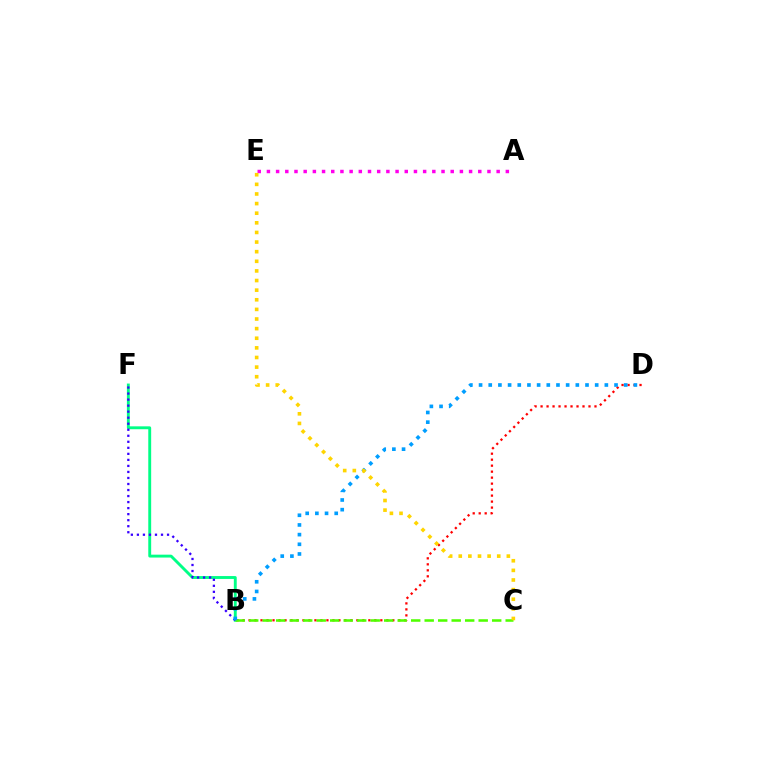{('B', 'F'): [{'color': '#00ff86', 'line_style': 'solid', 'thickness': 2.08}, {'color': '#3700ff', 'line_style': 'dotted', 'thickness': 1.64}], ('A', 'E'): [{'color': '#ff00ed', 'line_style': 'dotted', 'thickness': 2.5}], ('B', 'D'): [{'color': '#ff0000', 'line_style': 'dotted', 'thickness': 1.63}, {'color': '#009eff', 'line_style': 'dotted', 'thickness': 2.63}], ('B', 'C'): [{'color': '#4fff00', 'line_style': 'dashed', 'thickness': 1.83}], ('C', 'E'): [{'color': '#ffd500', 'line_style': 'dotted', 'thickness': 2.61}]}